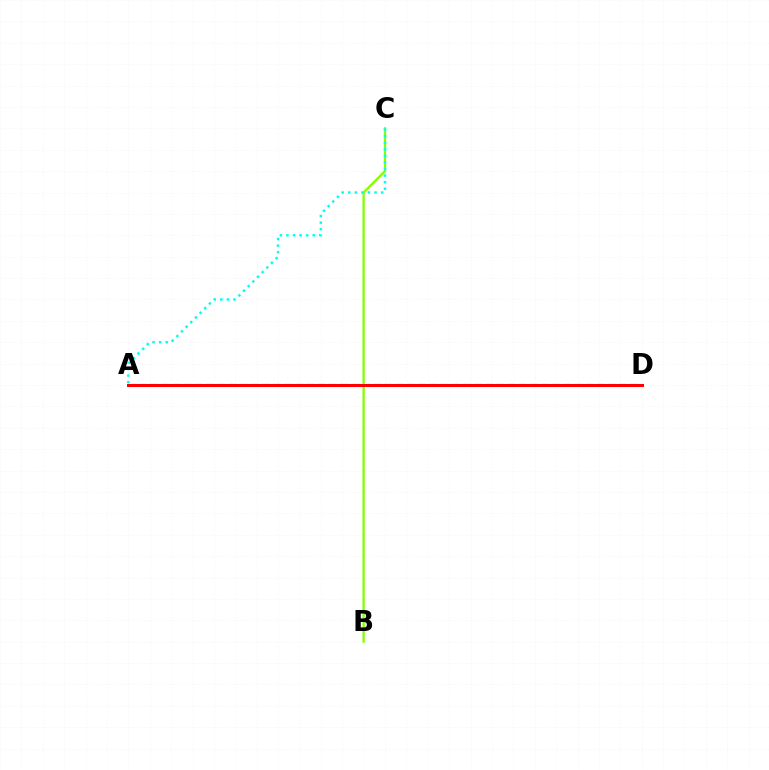{('A', 'D'): [{'color': '#7200ff', 'line_style': 'dashed', 'thickness': 1.52}, {'color': '#ff0000', 'line_style': 'solid', 'thickness': 2.16}], ('B', 'C'): [{'color': '#84ff00', 'line_style': 'solid', 'thickness': 1.64}], ('A', 'C'): [{'color': '#00fff6', 'line_style': 'dotted', 'thickness': 1.79}]}